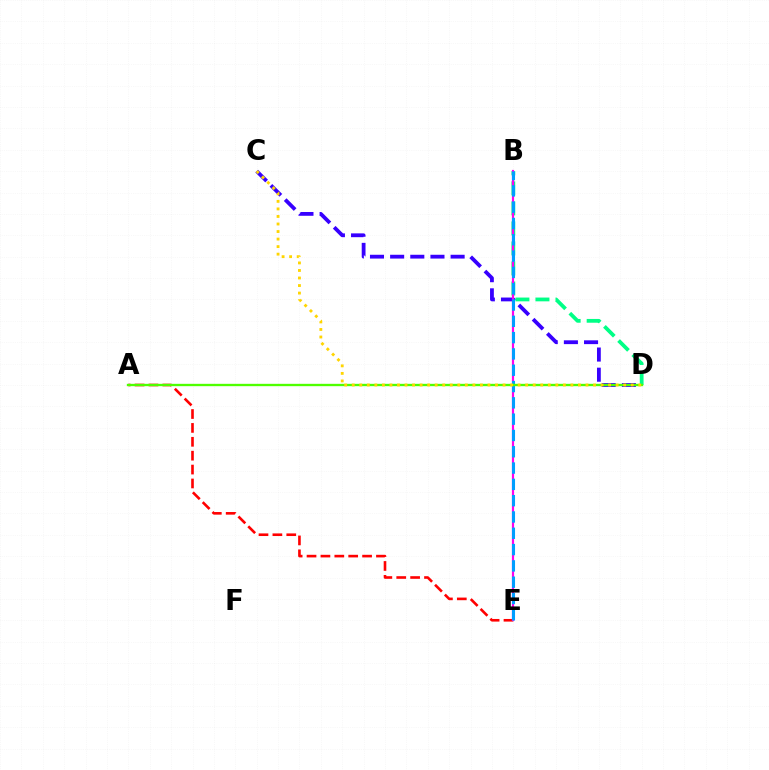{('C', 'D'): [{'color': '#3700ff', 'line_style': 'dashed', 'thickness': 2.74}, {'color': '#ffd500', 'line_style': 'dotted', 'thickness': 2.05}], ('B', 'D'): [{'color': '#00ff86', 'line_style': 'dashed', 'thickness': 2.72}], ('A', 'E'): [{'color': '#ff0000', 'line_style': 'dashed', 'thickness': 1.89}], ('B', 'E'): [{'color': '#ff00ed', 'line_style': 'solid', 'thickness': 1.58}, {'color': '#009eff', 'line_style': 'dashed', 'thickness': 2.21}], ('A', 'D'): [{'color': '#4fff00', 'line_style': 'solid', 'thickness': 1.69}]}